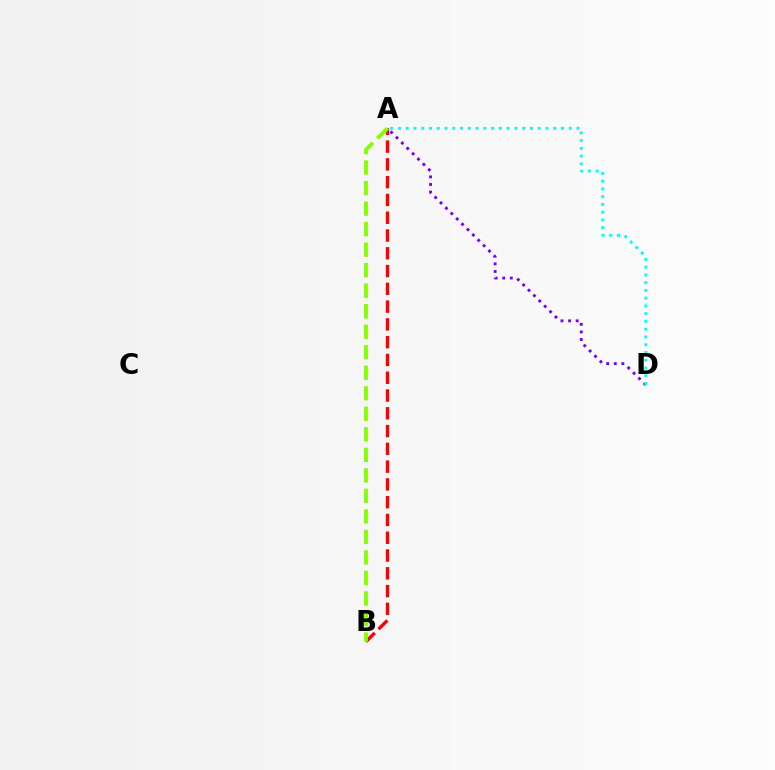{('A', 'D'): [{'color': '#7200ff', 'line_style': 'dotted', 'thickness': 2.06}, {'color': '#00fff6', 'line_style': 'dotted', 'thickness': 2.11}], ('A', 'B'): [{'color': '#ff0000', 'line_style': 'dashed', 'thickness': 2.42}, {'color': '#84ff00', 'line_style': 'dashed', 'thickness': 2.79}]}